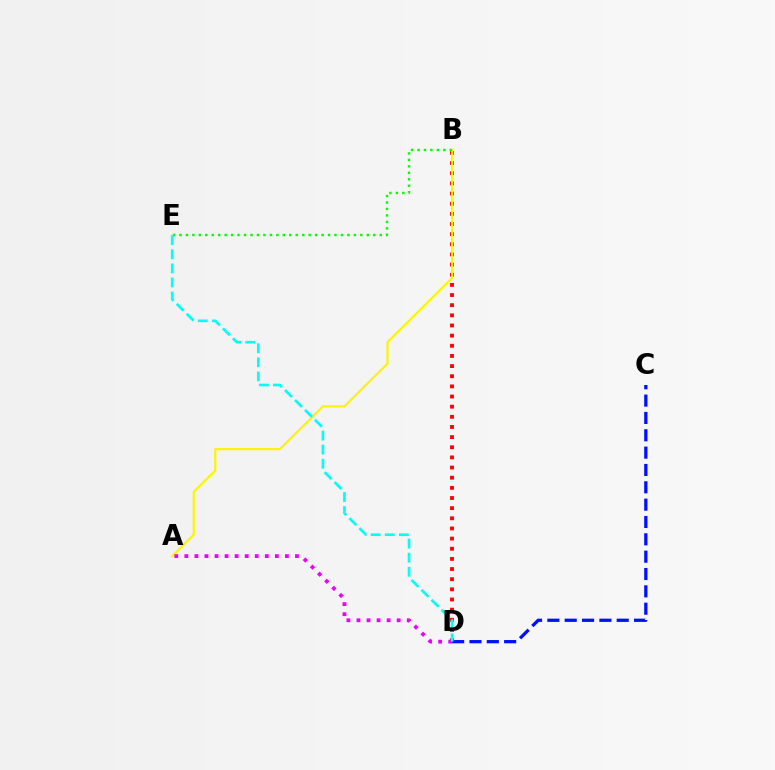{('B', 'D'): [{'color': '#ff0000', 'line_style': 'dotted', 'thickness': 2.76}], ('A', 'B'): [{'color': '#fcf500', 'line_style': 'solid', 'thickness': 1.59}], ('C', 'D'): [{'color': '#0010ff', 'line_style': 'dashed', 'thickness': 2.36}], ('B', 'E'): [{'color': '#08ff00', 'line_style': 'dotted', 'thickness': 1.76}], ('A', 'D'): [{'color': '#ee00ff', 'line_style': 'dotted', 'thickness': 2.73}], ('D', 'E'): [{'color': '#00fff6', 'line_style': 'dashed', 'thickness': 1.91}]}